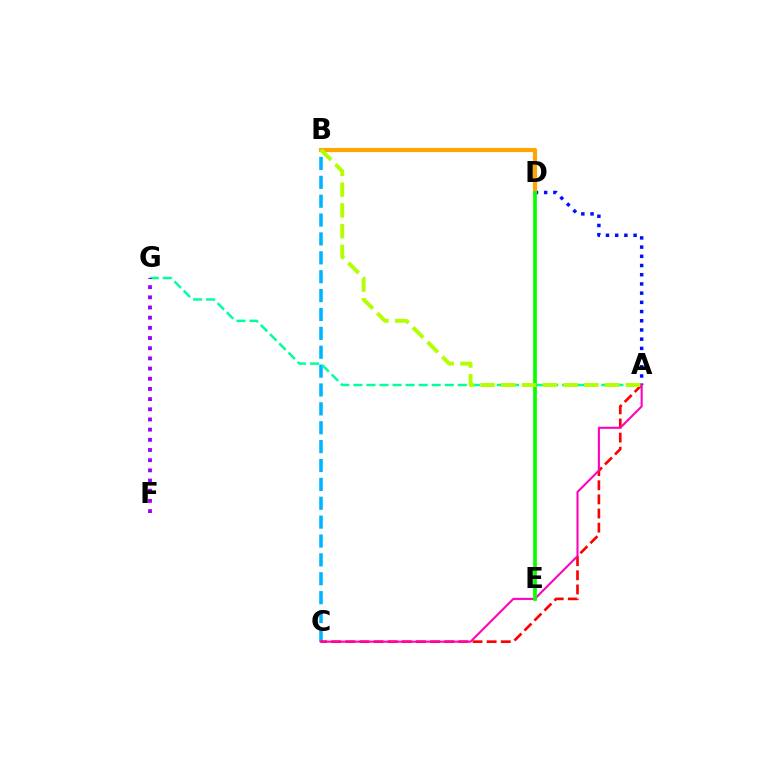{('B', 'C'): [{'color': '#00b5ff', 'line_style': 'dashed', 'thickness': 2.56}], ('A', 'D'): [{'color': '#0010ff', 'line_style': 'dotted', 'thickness': 2.5}], ('A', 'C'): [{'color': '#ff0000', 'line_style': 'dashed', 'thickness': 1.92}, {'color': '#ff00bd', 'line_style': 'solid', 'thickness': 1.5}], ('B', 'D'): [{'color': '#ffa500', 'line_style': 'solid', 'thickness': 2.98}], ('A', 'G'): [{'color': '#00ff9d', 'line_style': 'dashed', 'thickness': 1.77}], ('D', 'E'): [{'color': '#08ff00', 'line_style': 'solid', 'thickness': 2.67}], ('A', 'B'): [{'color': '#b3ff00', 'line_style': 'dashed', 'thickness': 2.82}], ('F', 'G'): [{'color': '#9b00ff', 'line_style': 'dotted', 'thickness': 2.77}]}